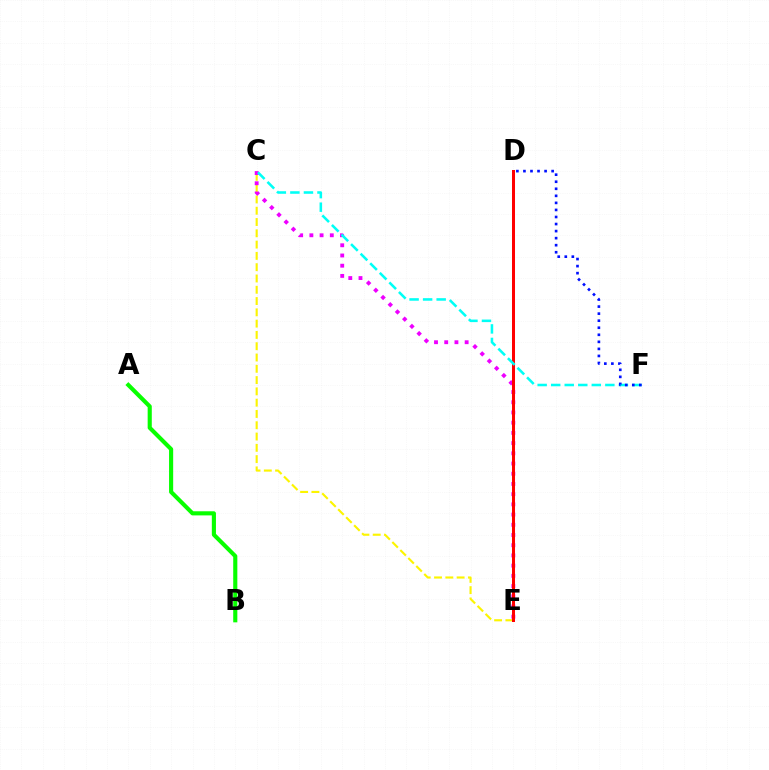{('C', 'E'): [{'color': '#fcf500', 'line_style': 'dashed', 'thickness': 1.53}, {'color': '#ee00ff', 'line_style': 'dotted', 'thickness': 2.77}], ('A', 'B'): [{'color': '#08ff00', 'line_style': 'solid', 'thickness': 2.97}], ('D', 'E'): [{'color': '#ff0000', 'line_style': 'solid', 'thickness': 2.17}], ('C', 'F'): [{'color': '#00fff6', 'line_style': 'dashed', 'thickness': 1.84}], ('D', 'F'): [{'color': '#0010ff', 'line_style': 'dotted', 'thickness': 1.92}]}